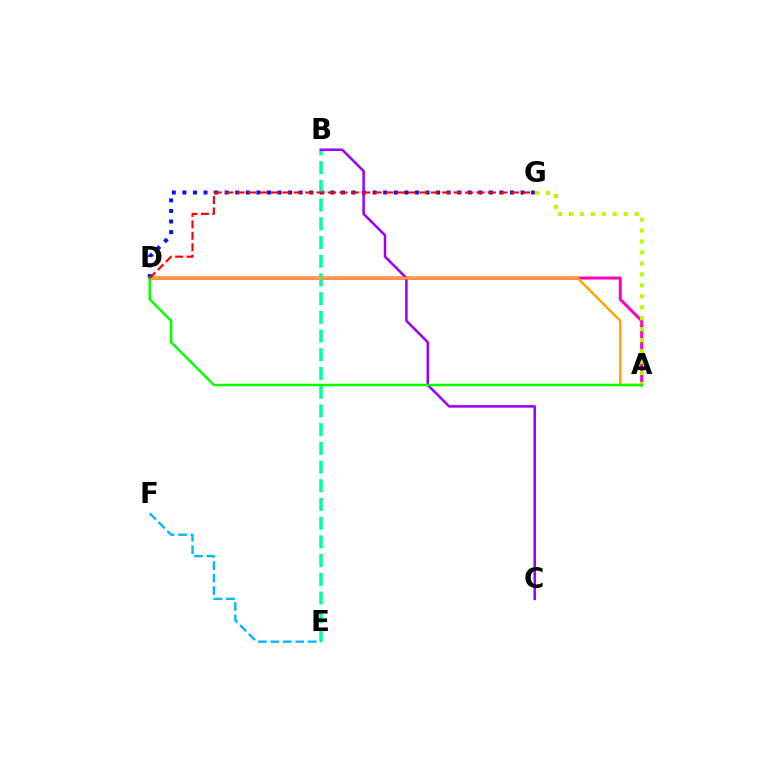{('A', 'D'): [{'color': '#ff00bd', 'line_style': 'solid', 'thickness': 2.15}, {'color': '#ffa500', 'line_style': 'solid', 'thickness': 1.81}, {'color': '#08ff00', 'line_style': 'solid', 'thickness': 1.8}], ('D', 'G'): [{'color': '#0010ff', 'line_style': 'dotted', 'thickness': 2.87}, {'color': '#ff0000', 'line_style': 'dashed', 'thickness': 1.55}], ('B', 'E'): [{'color': '#00ff9d', 'line_style': 'dashed', 'thickness': 2.54}], ('A', 'G'): [{'color': '#b3ff00', 'line_style': 'dotted', 'thickness': 2.98}], ('B', 'C'): [{'color': '#9b00ff', 'line_style': 'solid', 'thickness': 1.82}], ('E', 'F'): [{'color': '#00b5ff', 'line_style': 'dashed', 'thickness': 1.69}]}